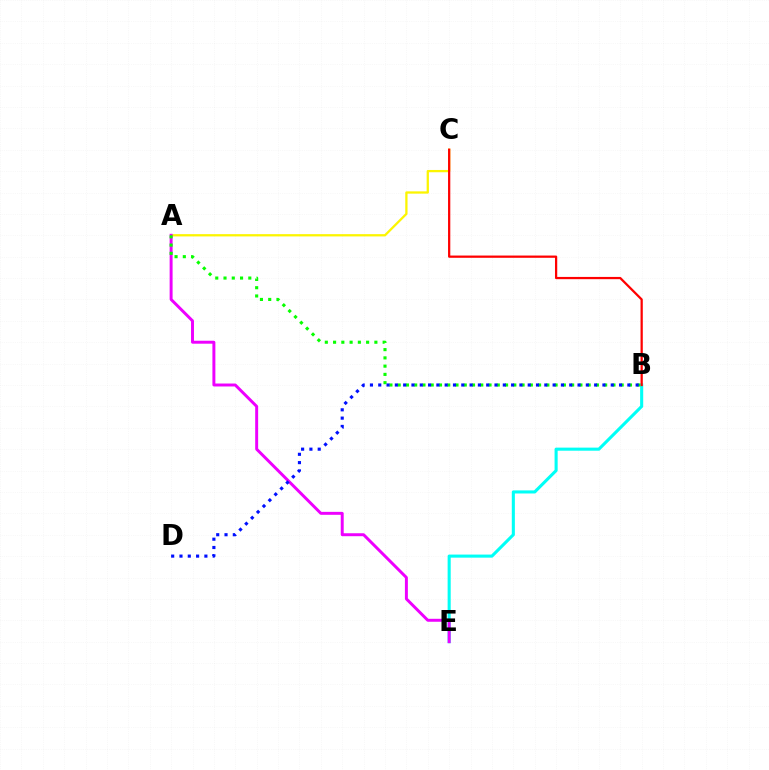{('B', 'E'): [{'color': '#00fff6', 'line_style': 'solid', 'thickness': 2.22}], ('A', 'C'): [{'color': '#fcf500', 'line_style': 'solid', 'thickness': 1.64}], ('B', 'C'): [{'color': '#ff0000', 'line_style': 'solid', 'thickness': 1.62}], ('A', 'E'): [{'color': '#ee00ff', 'line_style': 'solid', 'thickness': 2.13}], ('A', 'B'): [{'color': '#08ff00', 'line_style': 'dotted', 'thickness': 2.24}], ('B', 'D'): [{'color': '#0010ff', 'line_style': 'dotted', 'thickness': 2.26}]}